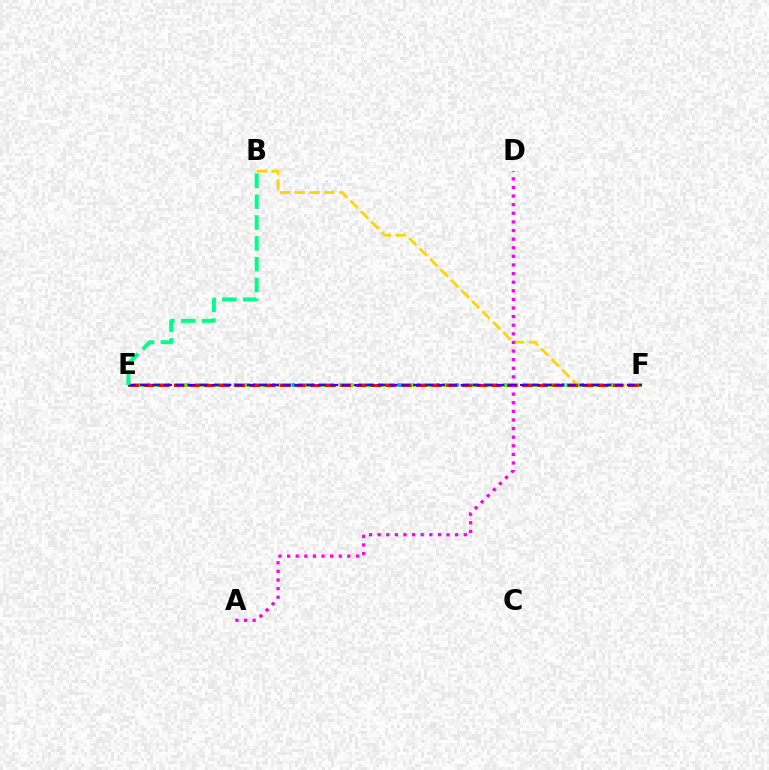{('E', 'F'): [{'color': '#009eff', 'line_style': 'dotted', 'thickness': 2.62}, {'color': '#4fff00', 'line_style': 'dashed', 'thickness': 2.8}, {'color': '#ff0000', 'line_style': 'dashed', 'thickness': 2.06}, {'color': '#3700ff', 'line_style': 'dashed', 'thickness': 1.61}], ('B', 'F'): [{'color': '#ffd500', 'line_style': 'dashed', 'thickness': 2.01}], ('A', 'D'): [{'color': '#ff00ed', 'line_style': 'dotted', 'thickness': 2.34}], ('B', 'E'): [{'color': '#00ff86', 'line_style': 'dashed', 'thickness': 2.83}]}